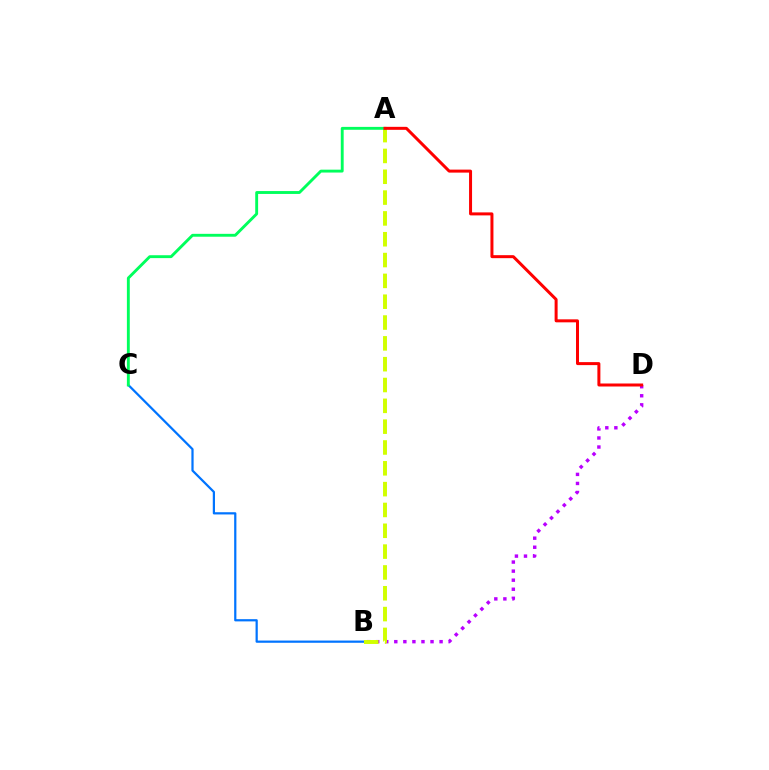{('B', 'D'): [{'color': '#b900ff', 'line_style': 'dotted', 'thickness': 2.46}], ('B', 'C'): [{'color': '#0074ff', 'line_style': 'solid', 'thickness': 1.6}], ('A', 'B'): [{'color': '#d1ff00', 'line_style': 'dashed', 'thickness': 2.83}], ('A', 'C'): [{'color': '#00ff5c', 'line_style': 'solid', 'thickness': 2.08}], ('A', 'D'): [{'color': '#ff0000', 'line_style': 'solid', 'thickness': 2.16}]}